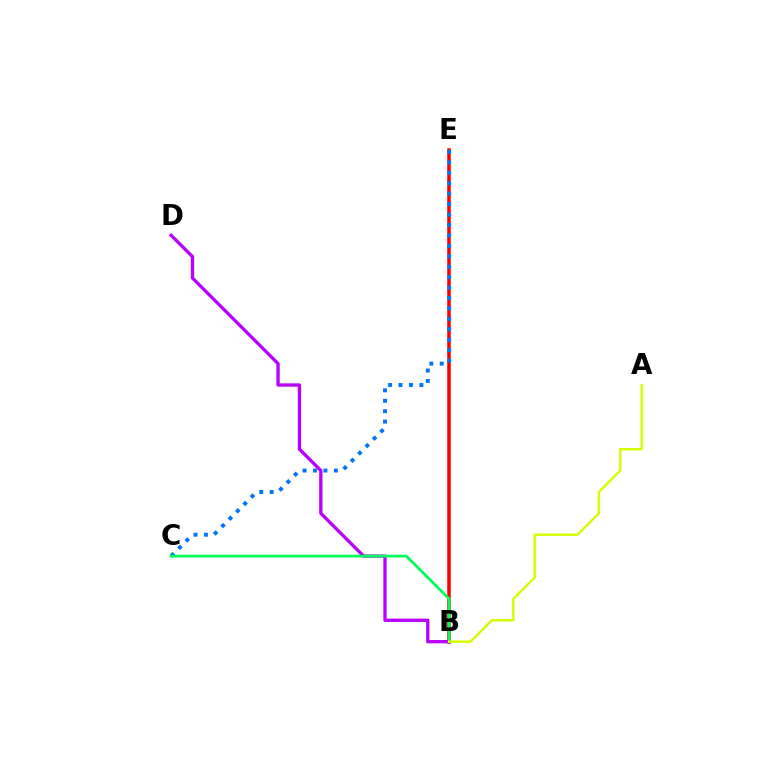{('B', 'E'): [{'color': '#ff0000', 'line_style': 'solid', 'thickness': 2.53}], ('C', 'E'): [{'color': '#0074ff', 'line_style': 'dotted', 'thickness': 2.83}], ('B', 'D'): [{'color': '#b900ff', 'line_style': 'solid', 'thickness': 2.39}], ('B', 'C'): [{'color': '#00ff5c', 'line_style': 'solid', 'thickness': 2.0}], ('A', 'B'): [{'color': '#d1ff00', 'line_style': 'solid', 'thickness': 1.73}]}